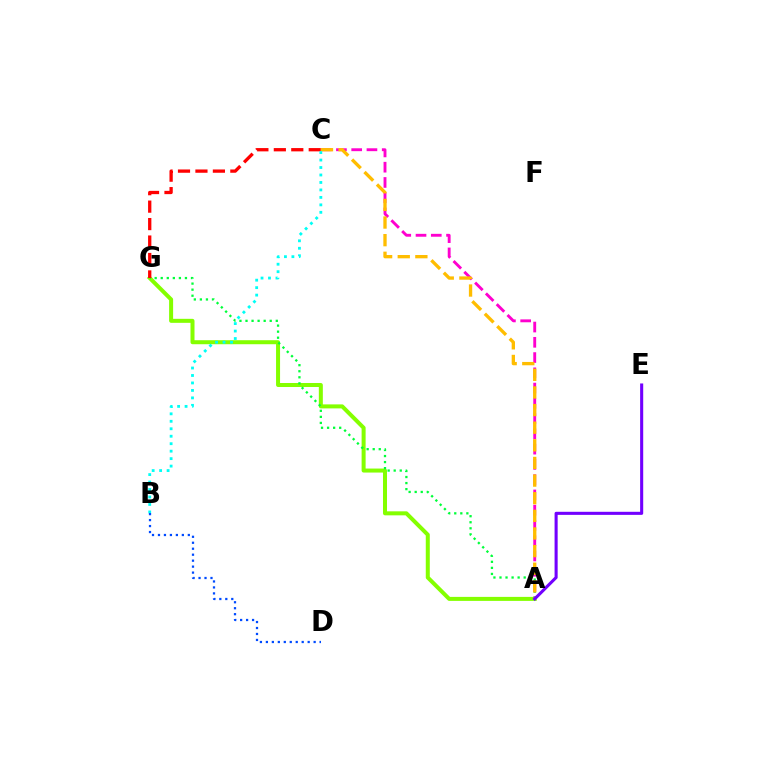{('A', 'G'): [{'color': '#84ff00', 'line_style': 'solid', 'thickness': 2.89}, {'color': '#00ff39', 'line_style': 'dotted', 'thickness': 1.64}], ('A', 'C'): [{'color': '#ff00cf', 'line_style': 'dashed', 'thickness': 2.07}, {'color': '#ffbd00', 'line_style': 'dashed', 'thickness': 2.39}], ('C', 'G'): [{'color': '#ff0000', 'line_style': 'dashed', 'thickness': 2.37}], ('A', 'E'): [{'color': '#7200ff', 'line_style': 'solid', 'thickness': 2.21}], ('B', 'C'): [{'color': '#00fff6', 'line_style': 'dotted', 'thickness': 2.03}], ('B', 'D'): [{'color': '#004bff', 'line_style': 'dotted', 'thickness': 1.62}]}